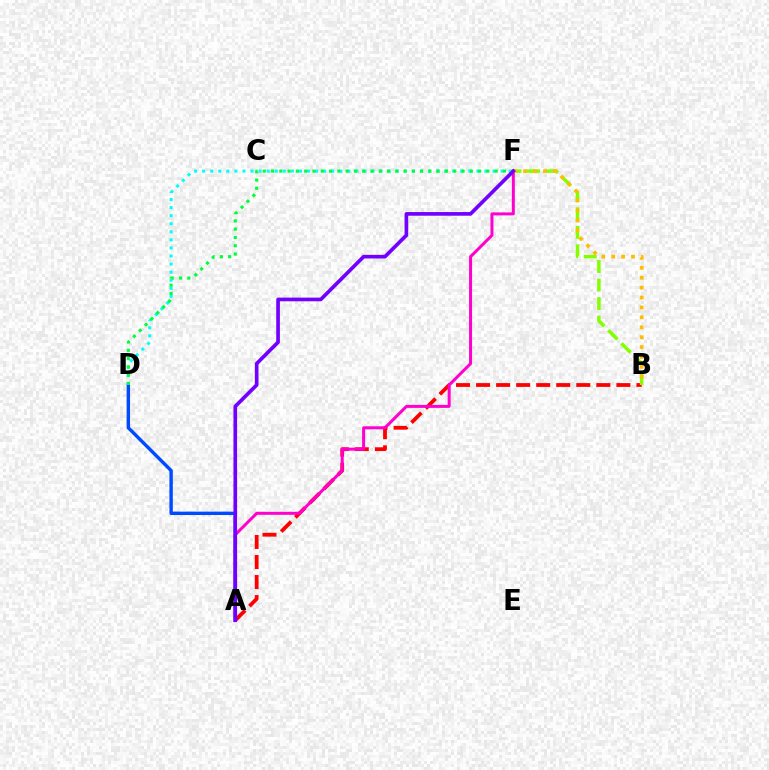{('A', 'B'): [{'color': '#ff0000', 'line_style': 'dashed', 'thickness': 2.72}], ('A', 'D'): [{'color': '#004bff', 'line_style': 'solid', 'thickness': 2.45}], ('D', 'F'): [{'color': '#00fff6', 'line_style': 'dotted', 'thickness': 2.19}, {'color': '#00ff39', 'line_style': 'dotted', 'thickness': 2.25}], ('A', 'F'): [{'color': '#ff00cf', 'line_style': 'solid', 'thickness': 2.15}, {'color': '#7200ff', 'line_style': 'solid', 'thickness': 2.64}], ('B', 'F'): [{'color': '#84ff00', 'line_style': 'dashed', 'thickness': 2.52}, {'color': '#ffbd00', 'line_style': 'dotted', 'thickness': 2.69}]}